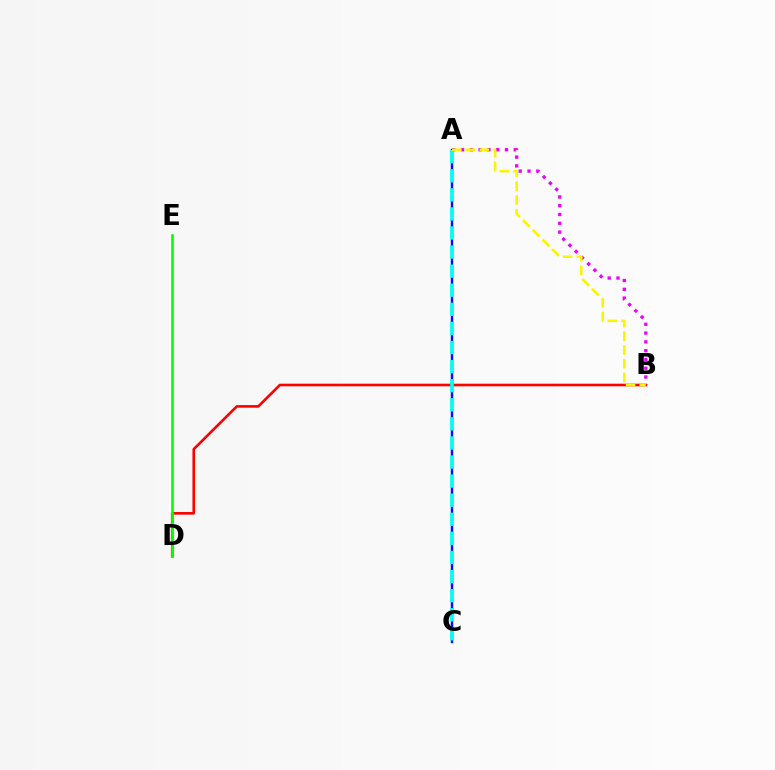{('A', 'B'): [{'color': '#ee00ff', 'line_style': 'dotted', 'thickness': 2.39}, {'color': '#fcf500', 'line_style': 'dashed', 'thickness': 1.87}], ('B', 'D'): [{'color': '#ff0000', 'line_style': 'solid', 'thickness': 1.88}], ('A', 'C'): [{'color': '#0010ff', 'line_style': 'solid', 'thickness': 1.74}, {'color': '#00fff6', 'line_style': 'dashed', 'thickness': 2.59}], ('D', 'E'): [{'color': '#08ff00', 'line_style': 'solid', 'thickness': 1.9}]}